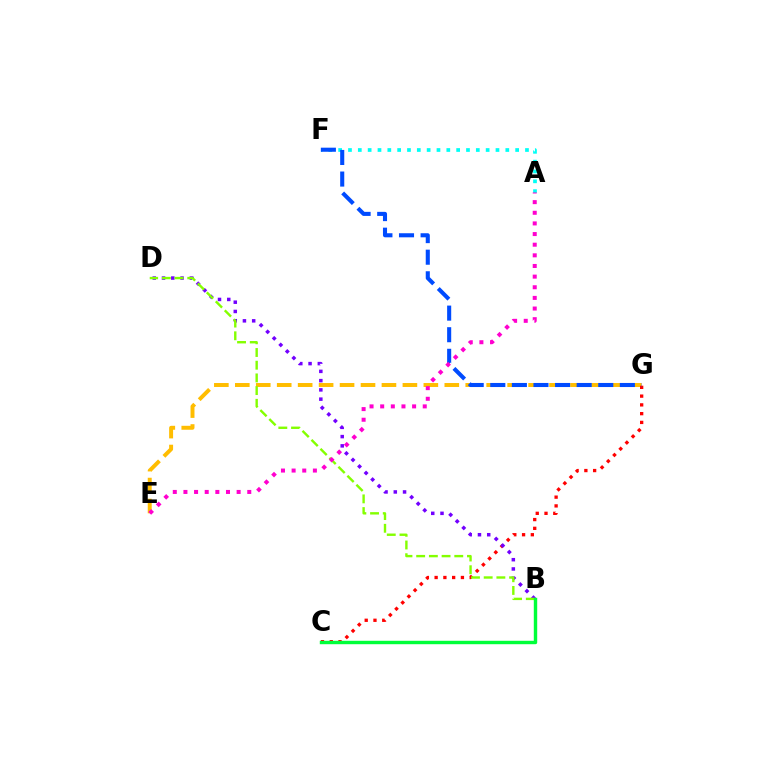{('E', 'G'): [{'color': '#ffbd00', 'line_style': 'dashed', 'thickness': 2.85}], ('A', 'F'): [{'color': '#00fff6', 'line_style': 'dotted', 'thickness': 2.67}], ('C', 'G'): [{'color': '#ff0000', 'line_style': 'dotted', 'thickness': 2.38}], ('F', 'G'): [{'color': '#004bff', 'line_style': 'dashed', 'thickness': 2.93}], ('B', 'D'): [{'color': '#7200ff', 'line_style': 'dotted', 'thickness': 2.52}, {'color': '#84ff00', 'line_style': 'dashed', 'thickness': 1.73}], ('B', 'C'): [{'color': '#00ff39', 'line_style': 'solid', 'thickness': 2.46}], ('A', 'E'): [{'color': '#ff00cf', 'line_style': 'dotted', 'thickness': 2.89}]}